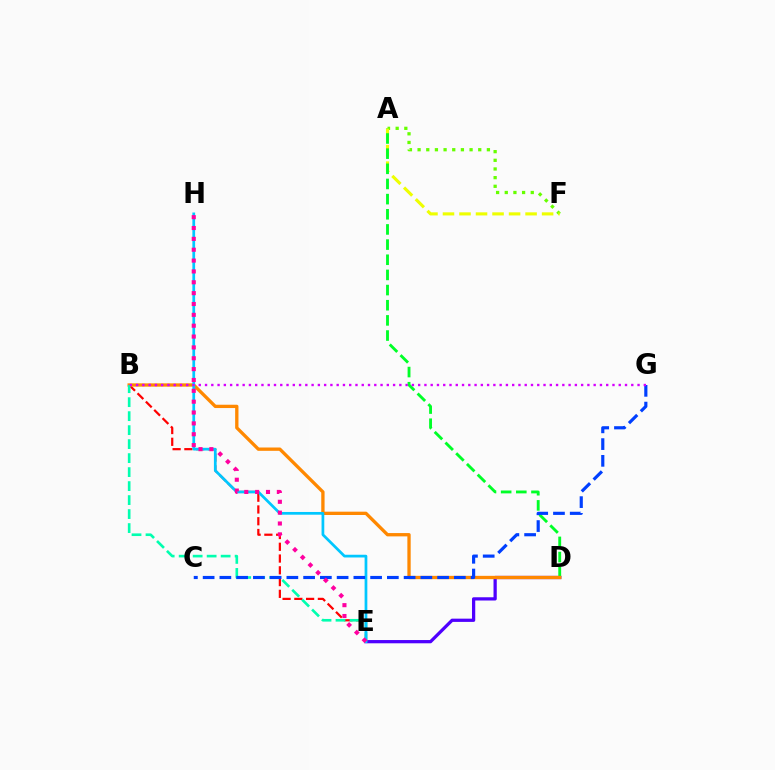{('A', 'F'): [{'color': '#66ff00', 'line_style': 'dotted', 'thickness': 2.35}, {'color': '#eeff00', 'line_style': 'dashed', 'thickness': 2.24}], ('D', 'E'): [{'color': '#4f00ff', 'line_style': 'solid', 'thickness': 2.34}], ('A', 'D'): [{'color': '#00ff27', 'line_style': 'dashed', 'thickness': 2.06}], ('B', 'E'): [{'color': '#ff0000', 'line_style': 'dashed', 'thickness': 1.6}, {'color': '#00ffaf', 'line_style': 'dashed', 'thickness': 1.9}], ('B', 'D'): [{'color': '#ff8800', 'line_style': 'solid', 'thickness': 2.39}], ('E', 'H'): [{'color': '#00c7ff', 'line_style': 'solid', 'thickness': 1.97}, {'color': '#ff00a0', 'line_style': 'dotted', 'thickness': 2.95}], ('C', 'G'): [{'color': '#003fff', 'line_style': 'dashed', 'thickness': 2.28}], ('B', 'G'): [{'color': '#d600ff', 'line_style': 'dotted', 'thickness': 1.7}]}